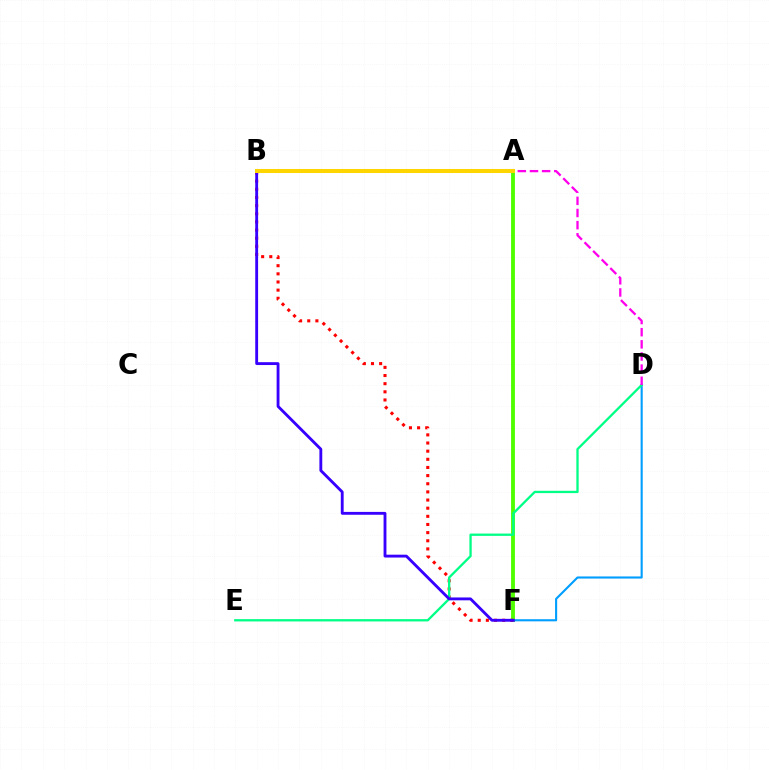{('A', 'F'): [{'color': '#4fff00', 'line_style': 'solid', 'thickness': 2.77}], ('D', 'F'): [{'color': '#009eff', 'line_style': 'solid', 'thickness': 1.52}], ('B', 'F'): [{'color': '#ff0000', 'line_style': 'dotted', 'thickness': 2.21}, {'color': '#3700ff', 'line_style': 'solid', 'thickness': 2.05}], ('D', 'E'): [{'color': '#00ff86', 'line_style': 'solid', 'thickness': 1.66}], ('A', 'D'): [{'color': '#ff00ed', 'line_style': 'dashed', 'thickness': 1.65}], ('A', 'B'): [{'color': '#ffd500', 'line_style': 'solid', 'thickness': 2.9}]}